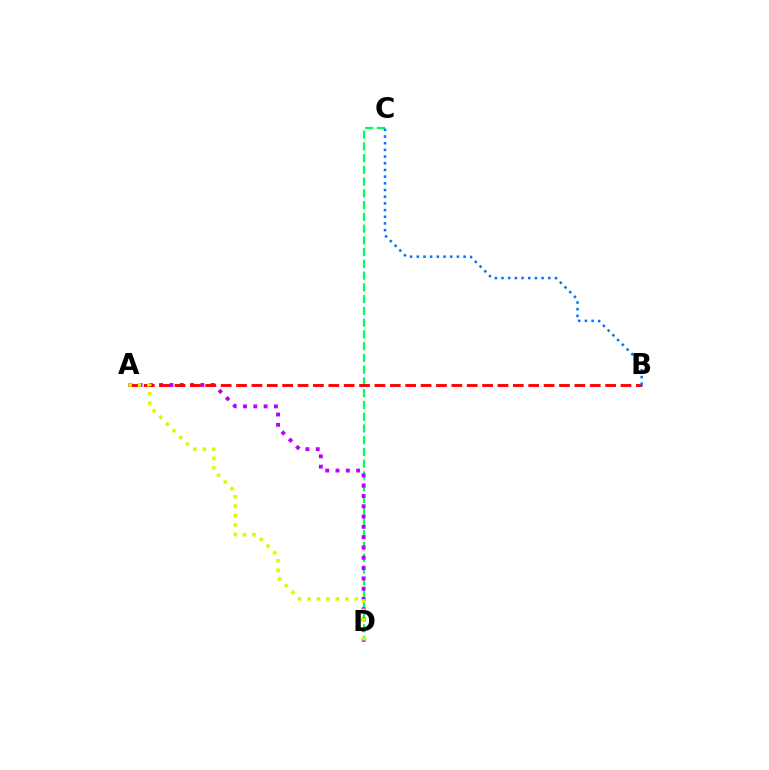{('C', 'D'): [{'color': '#00ff5c', 'line_style': 'dashed', 'thickness': 1.6}], ('A', 'D'): [{'color': '#b900ff', 'line_style': 'dotted', 'thickness': 2.8}, {'color': '#d1ff00', 'line_style': 'dotted', 'thickness': 2.56}], ('A', 'B'): [{'color': '#ff0000', 'line_style': 'dashed', 'thickness': 2.09}], ('B', 'C'): [{'color': '#0074ff', 'line_style': 'dotted', 'thickness': 1.82}]}